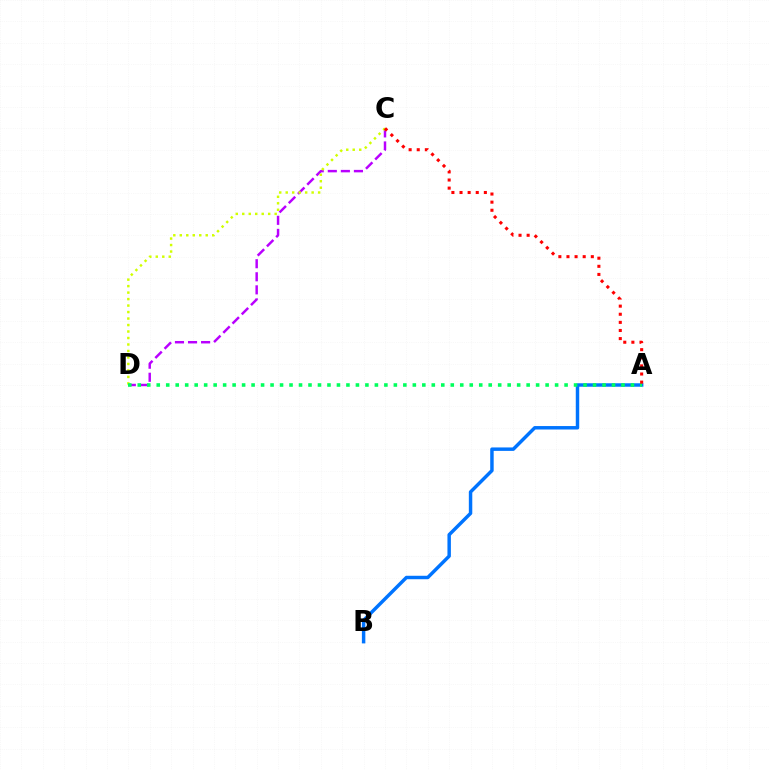{('C', 'D'): [{'color': '#b900ff', 'line_style': 'dashed', 'thickness': 1.77}, {'color': '#d1ff00', 'line_style': 'dotted', 'thickness': 1.76}], ('A', 'B'): [{'color': '#0074ff', 'line_style': 'solid', 'thickness': 2.49}], ('A', 'D'): [{'color': '#00ff5c', 'line_style': 'dotted', 'thickness': 2.58}], ('A', 'C'): [{'color': '#ff0000', 'line_style': 'dotted', 'thickness': 2.2}]}